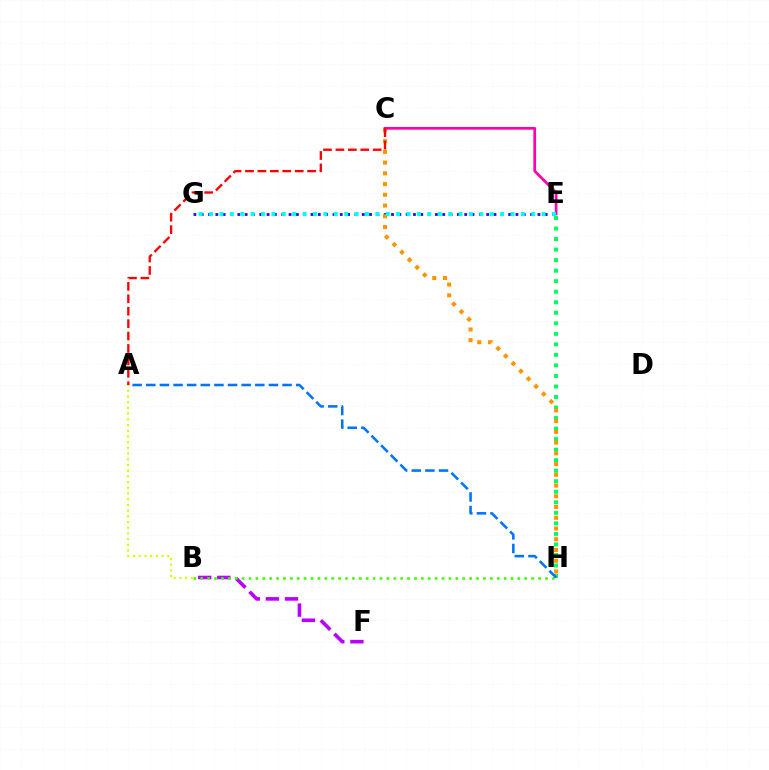{('E', 'G'): [{'color': '#2500ff', 'line_style': 'dotted', 'thickness': 1.99}, {'color': '#00fff6', 'line_style': 'dotted', 'thickness': 2.82}], ('B', 'F'): [{'color': '#b900ff', 'line_style': 'dashed', 'thickness': 2.6}], ('A', 'B'): [{'color': '#d1ff00', 'line_style': 'dotted', 'thickness': 1.55}], ('E', 'H'): [{'color': '#00ff5c', 'line_style': 'dotted', 'thickness': 2.86}], ('C', 'H'): [{'color': '#ff9400', 'line_style': 'dotted', 'thickness': 2.92}], ('B', 'H'): [{'color': '#3dff00', 'line_style': 'dotted', 'thickness': 1.87}], ('C', 'E'): [{'color': '#ff00ac', 'line_style': 'solid', 'thickness': 1.96}], ('A', 'C'): [{'color': '#ff0000', 'line_style': 'dashed', 'thickness': 1.69}], ('A', 'H'): [{'color': '#0074ff', 'line_style': 'dashed', 'thickness': 1.85}]}